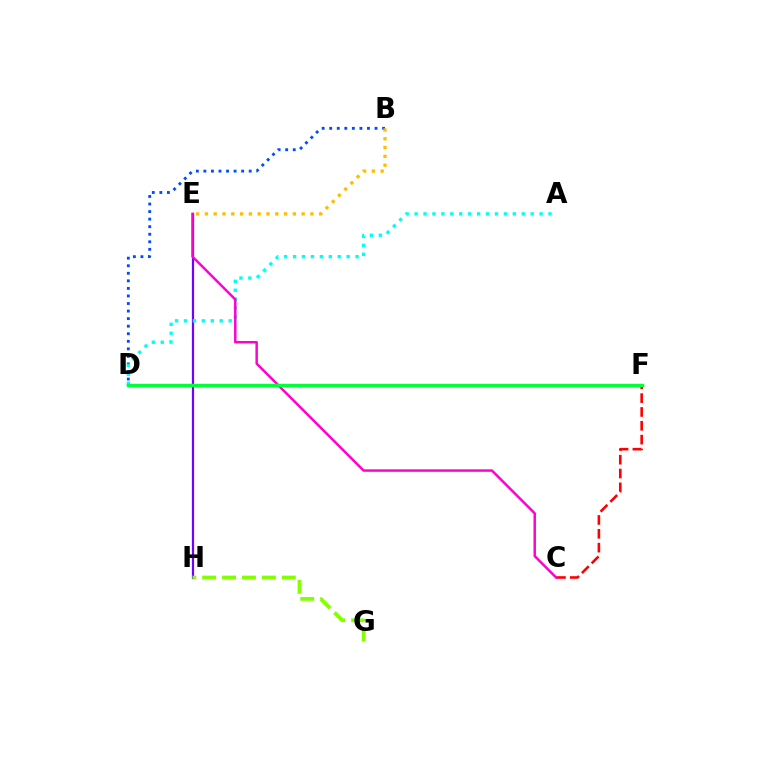{('C', 'F'): [{'color': '#ff0000', 'line_style': 'dashed', 'thickness': 1.88}], ('E', 'H'): [{'color': '#7200ff', 'line_style': 'solid', 'thickness': 1.6}], ('B', 'D'): [{'color': '#004bff', 'line_style': 'dotted', 'thickness': 2.05}], ('G', 'H'): [{'color': '#84ff00', 'line_style': 'dashed', 'thickness': 2.71}], ('A', 'D'): [{'color': '#00fff6', 'line_style': 'dotted', 'thickness': 2.43}], ('B', 'E'): [{'color': '#ffbd00', 'line_style': 'dotted', 'thickness': 2.39}], ('C', 'E'): [{'color': '#ff00cf', 'line_style': 'solid', 'thickness': 1.78}], ('D', 'F'): [{'color': '#00ff39', 'line_style': 'solid', 'thickness': 2.49}]}